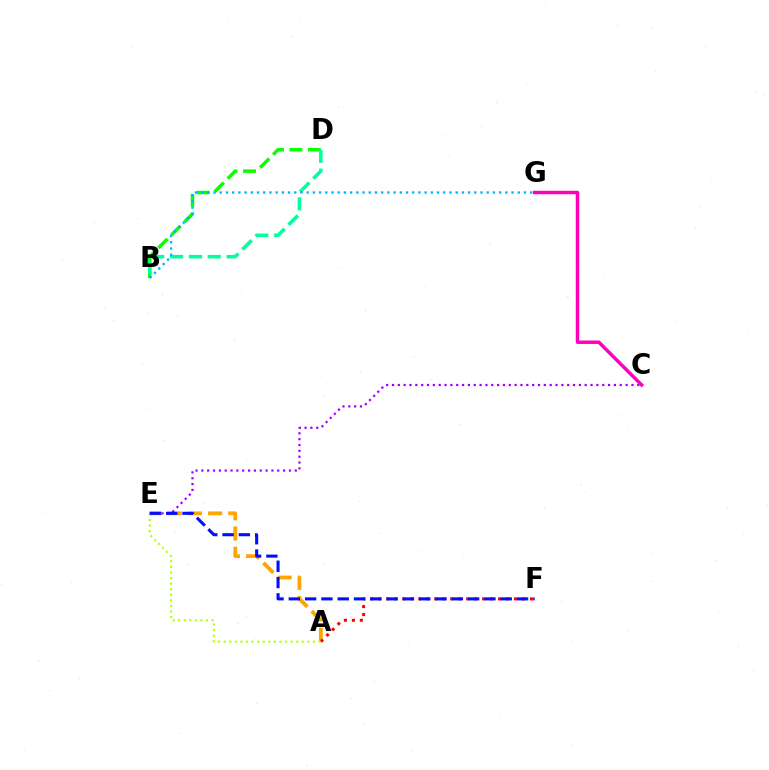{('A', 'E'): [{'color': '#ffa500', 'line_style': 'dashed', 'thickness': 2.74}, {'color': '#b3ff00', 'line_style': 'dotted', 'thickness': 1.52}], ('C', 'E'): [{'color': '#9b00ff', 'line_style': 'dotted', 'thickness': 1.59}], ('B', 'D'): [{'color': '#08ff00', 'line_style': 'dashed', 'thickness': 2.5}, {'color': '#00ff9d', 'line_style': 'dashed', 'thickness': 2.56}], ('A', 'F'): [{'color': '#ff0000', 'line_style': 'dotted', 'thickness': 2.17}], ('C', 'G'): [{'color': '#ff00bd', 'line_style': 'solid', 'thickness': 2.49}], ('E', 'F'): [{'color': '#0010ff', 'line_style': 'dashed', 'thickness': 2.21}], ('B', 'G'): [{'color': '#00b5ff', 'line_style': 'dotted', 'thickness': 1.69}]}